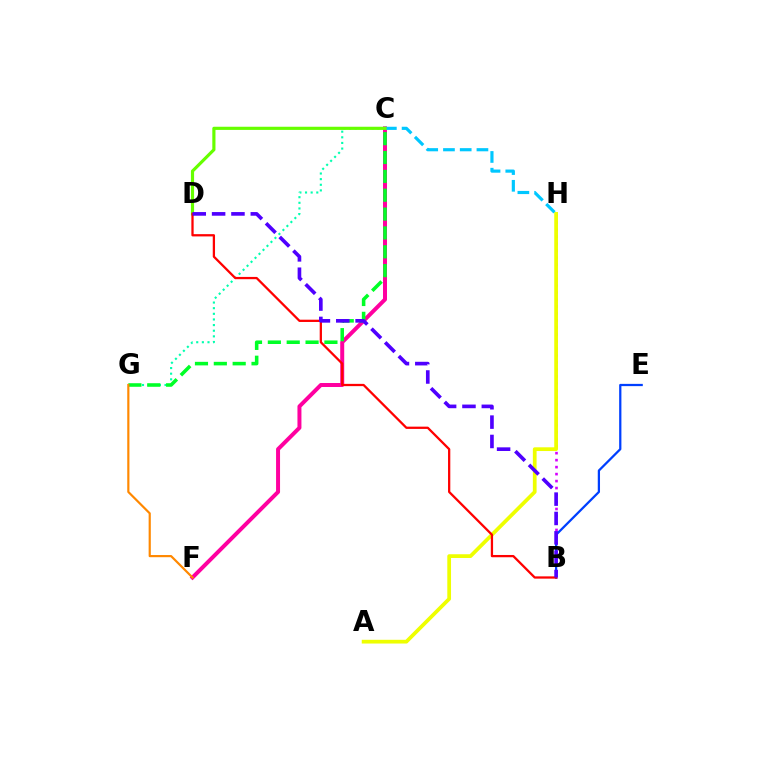{('C', 'G'): [{'color': '#00ffaf', 'line_style': 'dotted', 'thickness': 1.53}, {'color': '#00ff27', 'line_style': 'dashed', 'thickness': 2.56}], ('C', 'F'): [{'color': '#ff00a0', 'line_style': 'solid', 'thickness': 2.87}], ('B', 'H'): [{'color': '#d600ff', 'line_style': 'dotted', 'thickness': 1.9}], ('A', 'H'): [{'color': '#eeff00', 'line_style': 'solid', 'thickness': 2.69}], ('C', 'H'): [{'color': '#00c7ff', 'line_style': 'dashed', 'thickness': 2.27}], ('C', 'D'): [{'color': '#66ff00', 'line_style': 'solid', 'thickness': 2.28}], ('B', 'E'): [{'color': '#003fff', 'line_style': 'solid', 'thickness': 1.62}], ('F', 'G'): [{'color': '#ff8800', 'line_style': 'solid', 'thickness': 1.57}], ('B', 'D'): [{'color': '#ff0000', 'line_style': 'solid', 'thickness': 1.63}, {'color': '#4f00ff', 'line_style': 'dashed', 'thickness': 2.63}]}